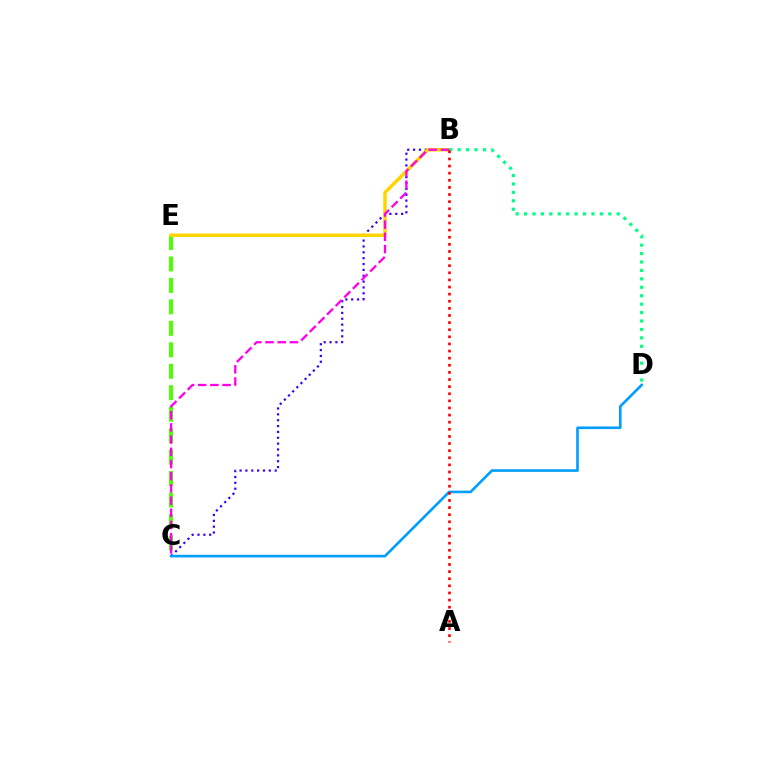{('B', 'C'): [{'color': '#3700ff', 'line_style': 'dotted', 'thickness': 1.59}, {'color': '#ff00ed', 'line_style': 'dashed', 'thickness': 1.66}], ('C', 'E'): [{'color': '#4fff00', 'line_style': 'dashed', 'thickness': 2.92}], ('B', 'E'): [{'color': '#ffd500', 'line_style': 'solid', 'thickness': 2.5}], ('B', 'D'): [{'color': '#00ff86', 'line_style': 'dotted', 'thickness': 2.29}], ('C', 'D'): [{'color': '#009eff', 'line_style': 'solid', 'thickness': 1.89}], ('A', 'B'): [{'color': '#ff0000', 'line_style': 'dotted', 'thickness': 1.93}]}